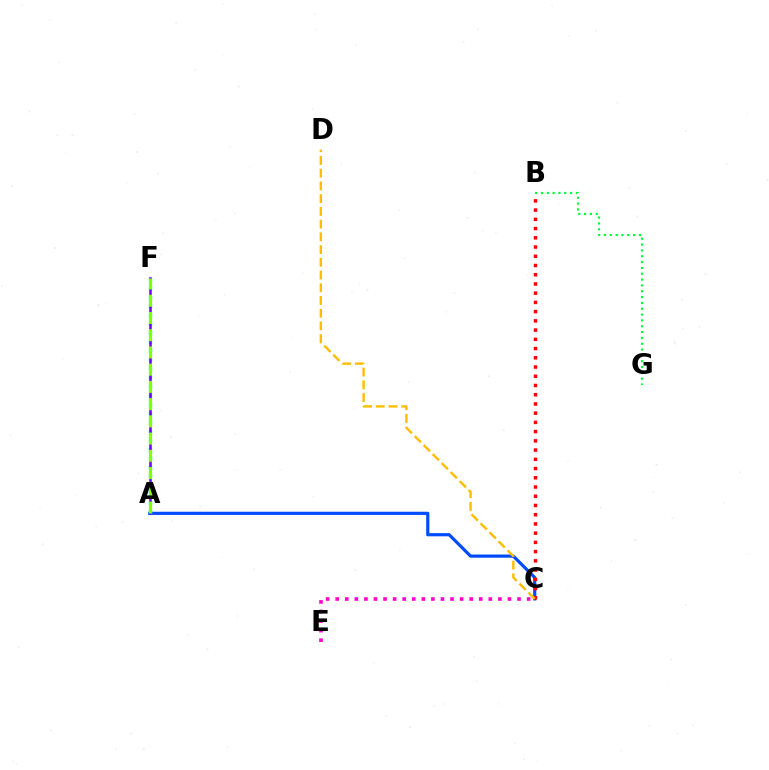{('A', 'C'): [{'color': '#004bff', 'line_style': 'solid', 'thickness': 2.29}], ('A', 'F'): [{'color': '#00fff6', 'line_style': 'dotted', 'thickness': 2.42}, {'color': '#7200ff', 'line_style': 'solid', 'thickness': 1.82}, {'color': '#84ff00', 'line_style': 'dashed', 'thickness': 2.34}], ('B', 'G'): [{'color': '#00ff39', 'line_style': 'dotted', 'thickness': 1.58}], ('B', 'C'): [{'color': '#ff0000', 'line_style': 'dotted', 'thickness': 2.51}], ('C', 'E'): [{'color': '#ff00cf', 'line_style': 'dotted', 'thickness': 2.6}], ('C', 'D'): [{'color': '#ffbd00', 'line_style': 'dashed', 'thickness': 1.73}]}